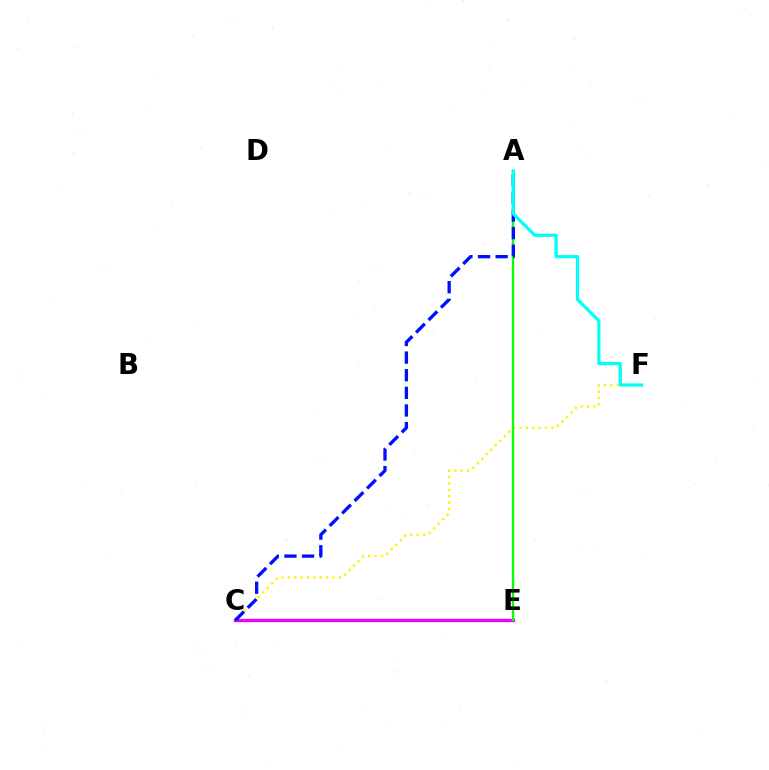{('C', 'F'): [{'color': '#fcf500', 'line_style': 'dotted', 'thickness': 1.73}], ('C', 'E'): [{'color': '#ff0000', 'line_style': 'solid', 'thickness': 2.22}, {'color': '#ee00ff', 'line_style': 'solid', 'thickness': 2.31}], ('A', 'E'): [{'color': '#08ff00', 'line_style': 'solid', 'thickness': 1.69}], ('A', 'C'): [{'color': '#0010ff', 'line_style': 'dashed', 'thickness': 2.39}], ('A', 'F'): [{'color': '#00fff6', 'line_style': 'solid', 'thickness': 2.32}]}